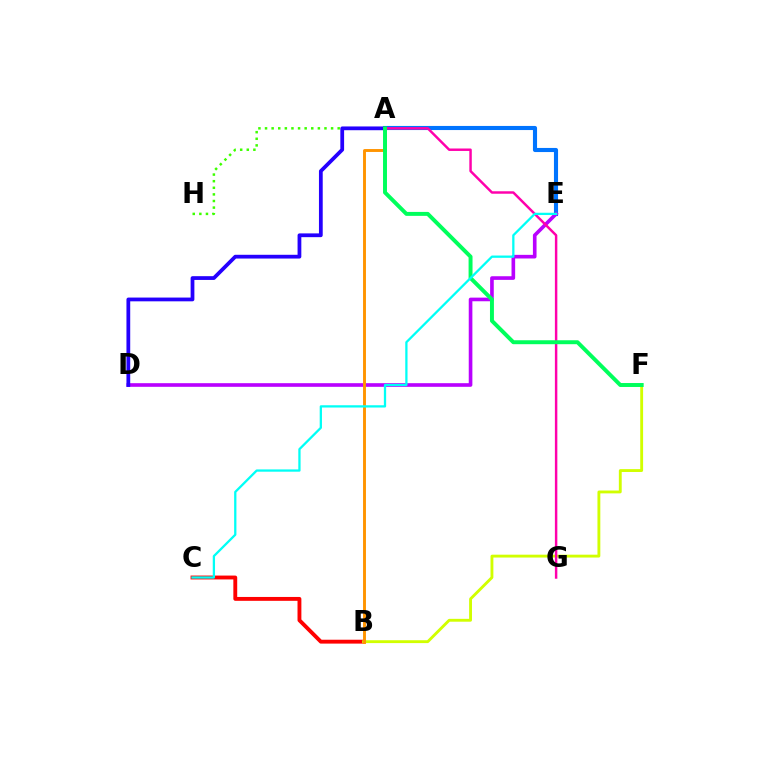{('A', 'H'): [{'color': '#3dff00', 'line_style': 'dotted', 'thickness': 1.79}], ('A', 'E'): [{'color': '#0074ff', 'line_style': 'solid', 'thickness': 2.96}], ('B', 'C'): [{'color': '#ff0000', 'line_style': 'solid', 'thickness': 2.79}], ('B', 'F'): [{'color': '#d1ff00', 'line_style': 'solid', 'thickness': 2.06}], ('D', 'E'): [{'color': '#b900ff', 'line_style': 'solid', 'thickness': 2.62}], ('A', 'D'): [{'color': '#2500ff', 'line_style': 'solid', 'thickness': 2.71}], ('A', 'G'): [{'color': '#ff00ac', 'line_style': 'solid', 'thickness': 1.77}], ('A', 'B'): [{'color': '#ff9400', 'line_style': 'solid', 'thickness': 2.09}], ('A', 'F'): [{'color': '#00ff5c', 'line_style': 'solid', 'thickness': 2.84}], ('C', 'E'): [{'color': '#00fff6', 'line_style': 'solid', 'thickness': 1.64}]}